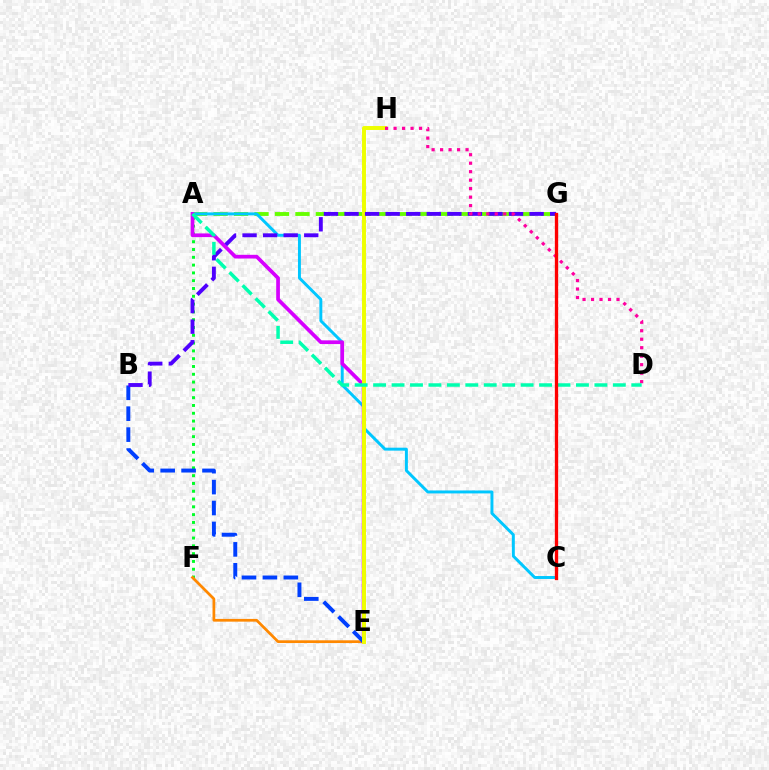{('A', 'F'): [{'color': '#00ff27', 'line_style': 'dotted', 'thickness': 2.12}], ('A', 'G'): [{'color': '#66ff00', 'line_style': 'dashed', 'thickness': 2.78}], ('A', 'C'): [{'color': '#00c7ff', 'line_style': 'solid', 'thickness': 2.12}], ('E', 'F'): [{'color': '#ff8800', 'line_style': 'solid', 'thickness': 1.97}], ('A', 'E'): [{'color': '#d600ff', 'line_style': 'solid', 'thickness': 2.67}], ('B', 'E'): [{'color': '#003fff', 'line_style': 'dashed', 'thickness': 2.84}], ('E', 'H'): [{'color': '#eeff00', 'line_style': 'solid', 'thickness': 2.83}], ('B', 'G'): [{'color': '#4f00ff', 'line_style': 'dashed', 'thickness': 2.79}], ('D', 'H'): [{'color': '#ff00a0', 'line_style': 'dotted', 'thickness': 2.31}], ('A', 'D'): [{'color': '#00ffaf', 'line_style': 'dashed', 'thickness': 2.51}], ('C', 'G'): [{'color': '#ff0000', 'line_style': 'solid', 'thickness': 2.39}]}